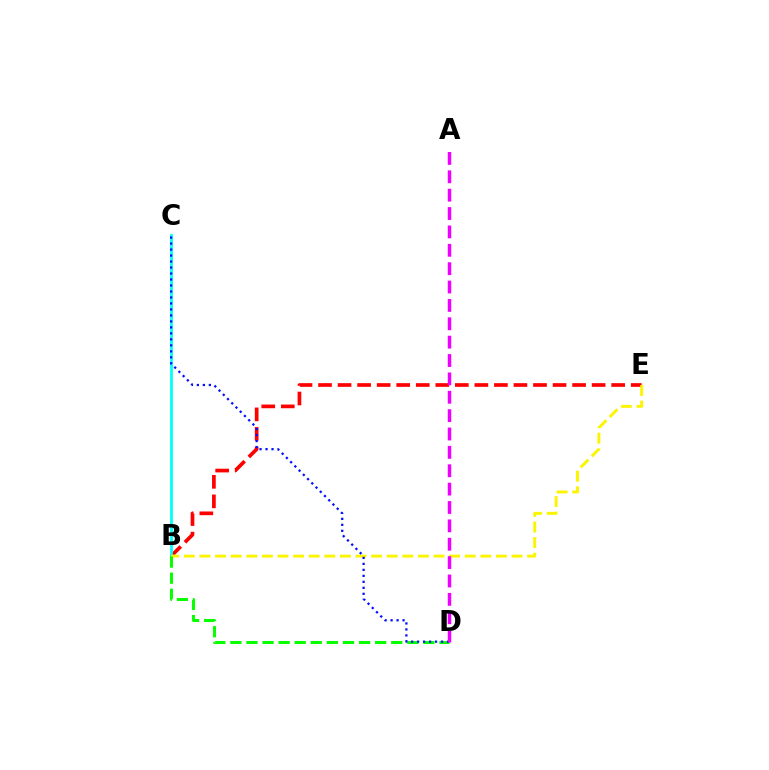{('B', 'E'): [{'color': '#ff0000', 'line_style': 'dashed', 'thickness': 2.65}, {'color': '#fcf500', 'line_style': 'dashed', 'thickness': 2.12}], ('B', 'C'): [{'color': '#00fff6', 'line_style': 'solid', 'thickness': 2.01}], ('B', 'D'): [{'color': '#08ff00', 'line_style': 'dashed', 'thickness': 2.19}], ('C', 'D'): [{'color': '#0010ff', 'line_style': 'dotted', 'thickness': 1.63}], ('A', 'D'): [{'color': '#ee00ff', 'line_style': 'dashed', 'thickness': 2.5}]}